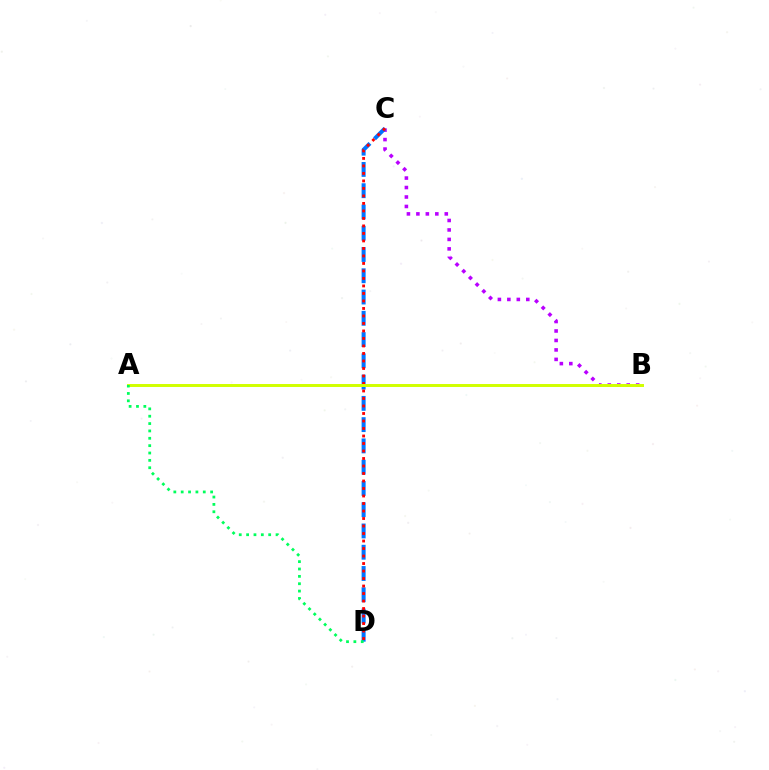{('B', 'C'): [{'color': '#b900ff', 'line_style': 'dotted', 'thickness': 2.57}], ('C', 'D'): [{'color': '#0074ff', 'line_style': 'dashed', 'thickness': 2.89}, {'color': '#ff0000', 'line_style': 'dotted', 'thickness': 2.04}], ('A', 'B'): [{'color': '#d1ff00', 'line_style': 'solid', 'thickness': 2.13}], ('A', 'D'): [{'color': '#00ff5c', 'line_style': 'dotted', 'thickness': 2.0}]}